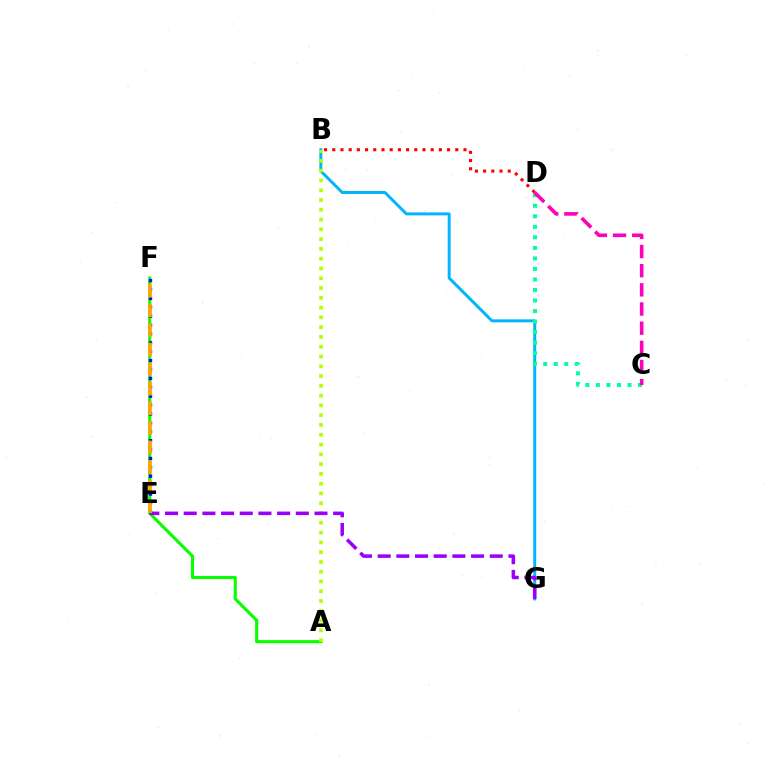{('B', 'G'): [{'color': '#00b5ff', 'line_style': 'solid', 'thickness': 2.13}], ('A', 'F'): [{'color': '#08ff00', 'line_style': 'solid', 'thickness': 2.23}], ('B', 'D'): [{'color': '#ff0000', 'line_style': 'dotted', 'thickness': 2.23}], ('A', 'B'): [{'color': '#b3ff00', 'line_style': 'dotted', 'thickness': 2.66}], ('E', 'F'): [{'color': '#0010ff', 'line_style': 'dotted', 'thickness': 2.42}, {'color': '#ffa500', 'line_style': 'dashed', 'thickness': 2.66}], ('E', 'G'): [{'color': '#9b00ff', 'line_style': 'dashed', 'thickness': 2.54}], ('C', 'D'): [{'color': '#00ff9d', 'line_style': 'dotted', 'thickness': 2.86}, {'color': '#ff00bd', 'line_style': 'dashed', 'thickness': 2.6}]}